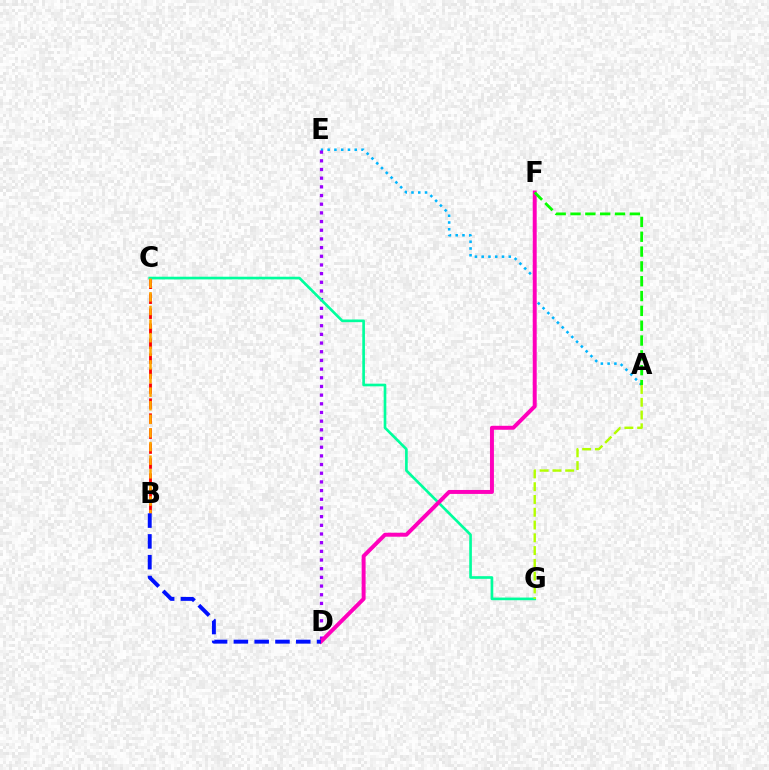{('B', 'C'): [{'color': '#ff0000', 'line_style': 'dashed', 'thickness': 2.04}, {'color': '#ffa500', 'line_style': 'dashed', 'thickness': 1.85}], ('A', 'E'): [{'color': '#00b5ff', 'line_style': 'dotted', 'thickness': 1.84}], ('D', 'E'): [{'color': '#9b00ff', 'line_style': 'dotted', 'thickness': 2.36}], ('C', 'G'): [{'color': '#00ff9d', 'line_style': 'solid', 'thickness': 1.92}], ('A', 'G'): [{'color': '#b3ff00', 'line_style': 'dashed', 'thickness': 1.74}], ('D', 'F'): [{'color': '#ff00bd', 'line_style': 'solid', 'thickness': 2.85}], ('A', 'F'): [{'color': '#08ff00', 'line_style': 'dashed', 'thickness': 2.01}], ('B', 'D'): [{'color': '#0010ff', 'line_style': 'dashed', 'thickness': 2.83}]}